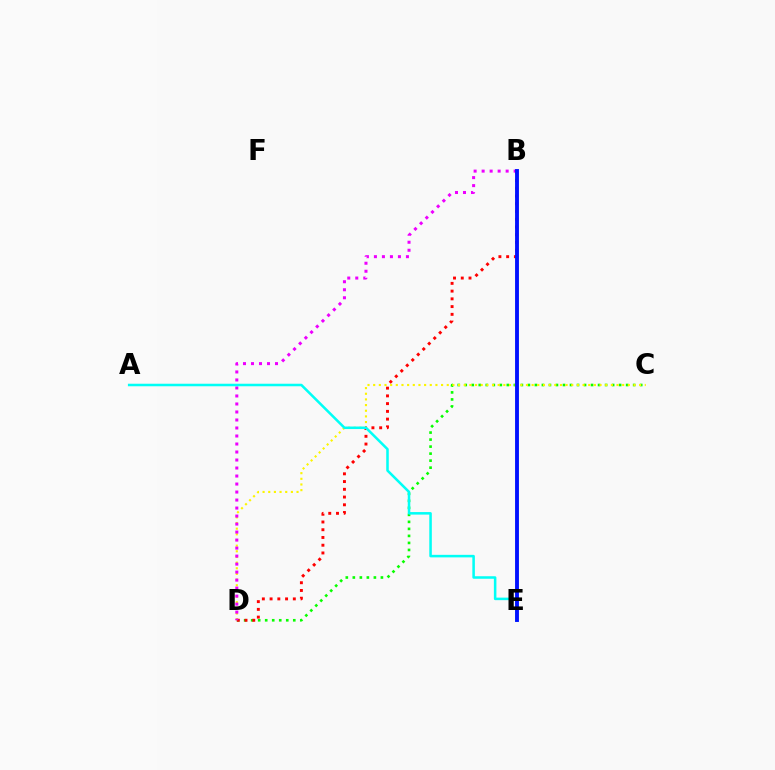{('C', 'D'): [{'color': '#08ff00', 'line_style': 'dotted', 'thickness': 1.91}, {'color': '#fcf500', 'line_style': 'dotted', 'thickness': 1.54}], ('B', 'D'): [{'color': '#ff0000', 'line_style': 'dotted', 'thickness': 2.1}, {'color': '#ee00ff', 'line_style': 'dotted', 'thickness': 2.18}], ('A', 'E'): [{'color': '#00fff6', 'line_style': 'solid', 'thickness': 1.82}], ('B', 'E'): [{'color': '#0010ff', 'line_style': 'solid', 'thickness': 2.78}]}